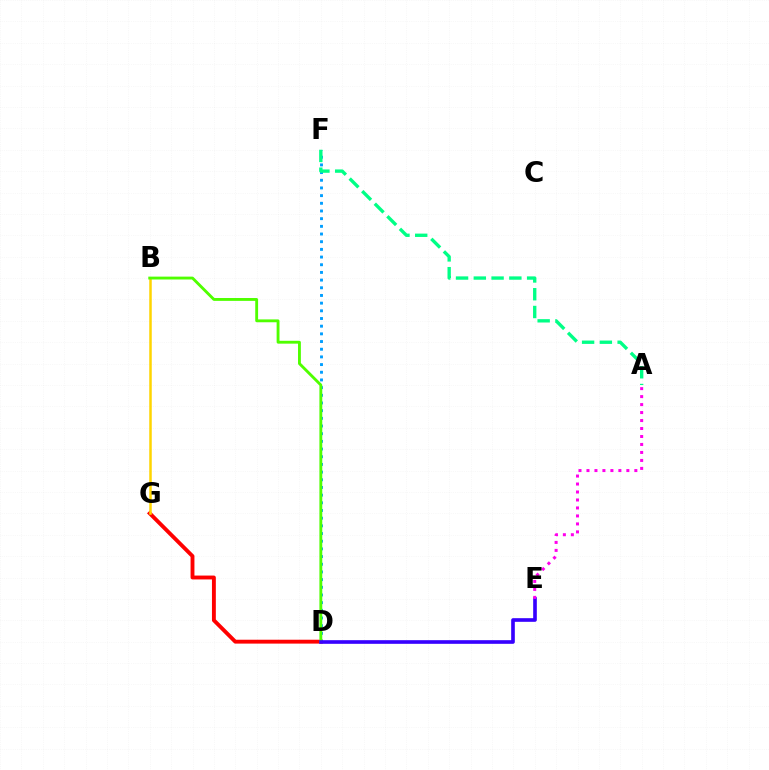{('D', 'G'): [{'color': '#ff0000', 'line_style': 'solid', 'thickness': 2.79}], ('D', 'F'): [{'color': '#009eff', 'line_style': 'dotted', 'thickness': 2.09}], ('B', 'G'): [{'color': '#ffd500', 'line_style': 'solid', 'thickness': 1.8}], ('B', 'D'): [{'color': '#4fff00', 'line_style': 'solid', 'thickness': 2.06}], ('D', 'E'): [{'color': '#3700ff', 'line_style': 'solid', 'thickness': 2.62}], ('A', 'E'): [{'color': '#ff00ed', 'line_style': 'dotted', 'thickness': 2.17}], ('A', 'F'): [{'color': '#00ff86', 'line_style': 'dashed', 'thickness': 2.41}]}